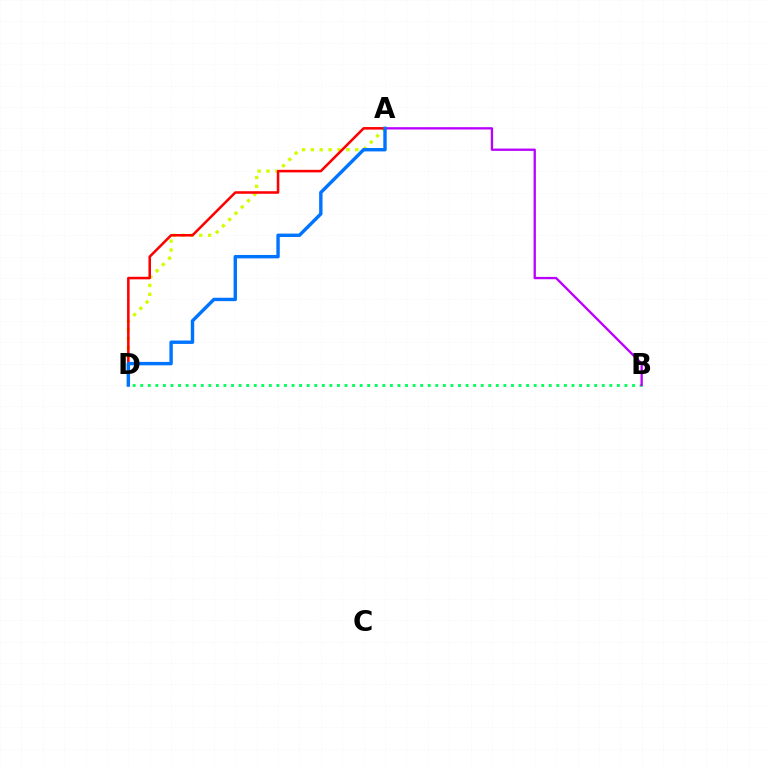{('B', 'D'): [{'color': '#00ff5c', 'line_style': 'dotted', 'thickness': 2.06}], ('A', 'B'): [{'color': '#b900ff', 'line_style': 'solid', 'thickness': 1.67}], ('A', 'D'): [{'color': '#d1ff00', 'line_style': 'dotted', 'thickness': 2.41}, {'color': '#ff0000', 'line_style': 'solid', 'thickness': 1.84}, {'color': '#0074ff', 'line_style': 'solid', 'thickness': 2.45}]}